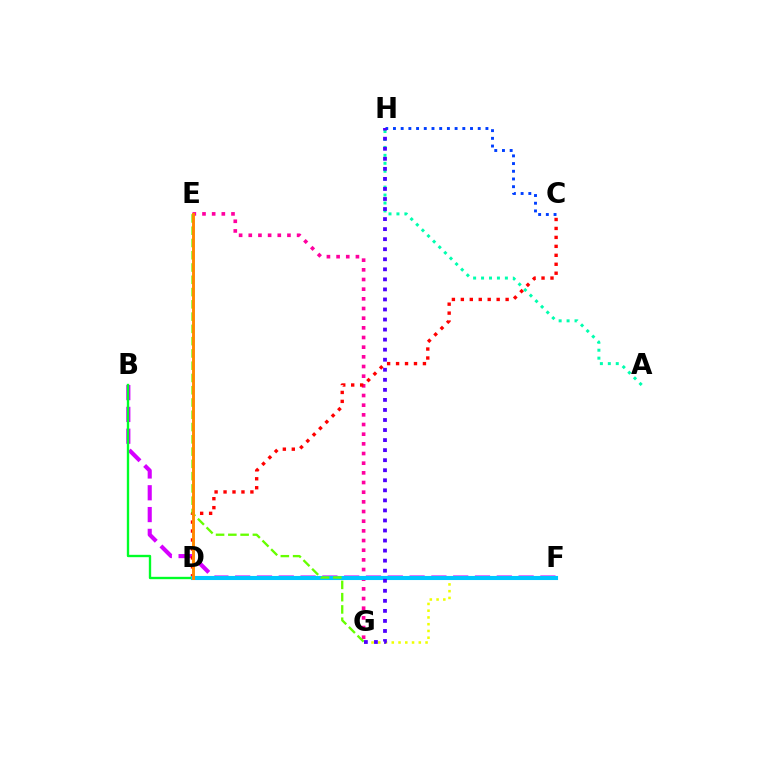{('E', 'G'): [{'color': '#ff00a0', 'line_style': 'dotted', 'thickness': 2.63}, {'color': '#66ff00', 'line_style': 'dashed', 'thickness': 1.67}], ('F', 'G'): [{'color': '#eeff00', 'line_style': 'dotted', 'thickness': 1.83}], ('B', 'F'): [{'color': '#d600ff', 'line_style': 'dashed', 'thickness': 2.96}], ('C', 'H'): [{'color': '#003fff', 'line_style': 'dotted', 'thickness': 2.09}], ('C', 'D'): [{'color': '#ff0000', 'line_style': 'dotted', 'thickness': 2.43}], ('A', 'H'): [{'color': '#00ffaf', 'line_style': 'dotted', 'thickness': 2.16}], ('B', 'D'): [{'color': '#00ff27', 'line_style': 'solid', 'thickness': 1.69}], ('D', 'F'): [{'color': '#00c7ff', 'line_style': 'solid', 'thickness': 2.95}], ('G', 'H'): [{'color': '#4f00ff', 'line_style': 'dotted', 'thickness': 2.73}], ('D', 'E'): [{'color': '#ff8800', 'line_style': 'solid', 'thickness': 2.11}]}